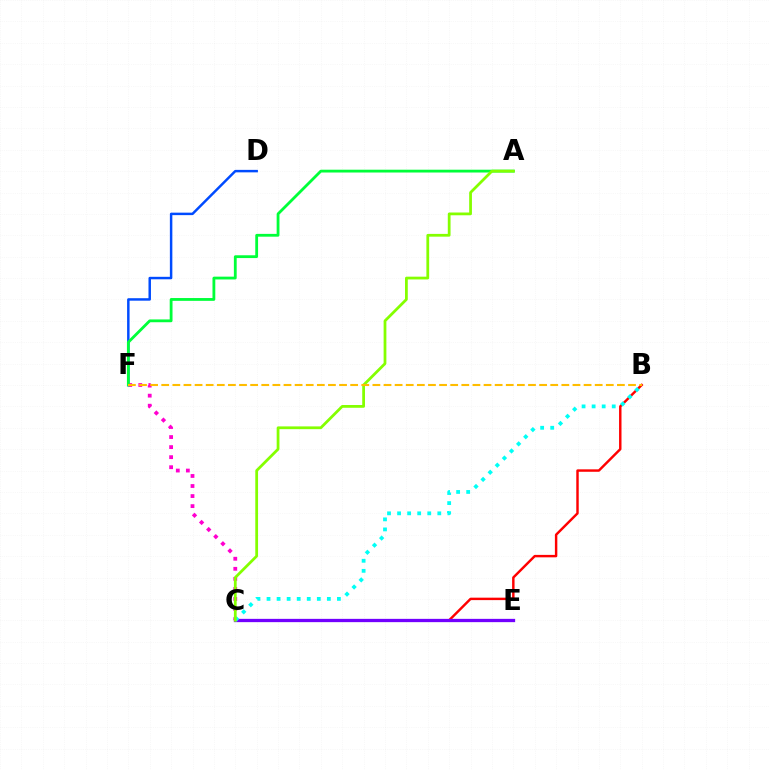{('D', 'F'): [{'color': '#004bff', 'line_style': 'solid', 'thickness': 1.78}], ('B', 'C'): [{'color': '#ff0000', 'line_style': 'solid', 'thickness': 1.76}, {'color': '#00fff6', 'line_style': 'dotted', 'thickness': 2.73}], ('C', 'F'): [{'color': '#ff00cf', 'line_style': 'dotted', 'thickness': 2.73}], ('C', 'E'): [{'color': '#7200ff', 'line_style': 'solid', 'thickness': 2.37}], ('A', 'F'): [{'color': '#00ff39', 'line_style': 'solid', 'thickness': 2.02}], ('A', 'C'): [{'color': '#84ff00', 'line_style': 'solid', 'thickness': 1.99}], ('B', 'F'): [{'color': '#ffbd00', 'line_style': 'dashed', 'thickness': 1.51}]}